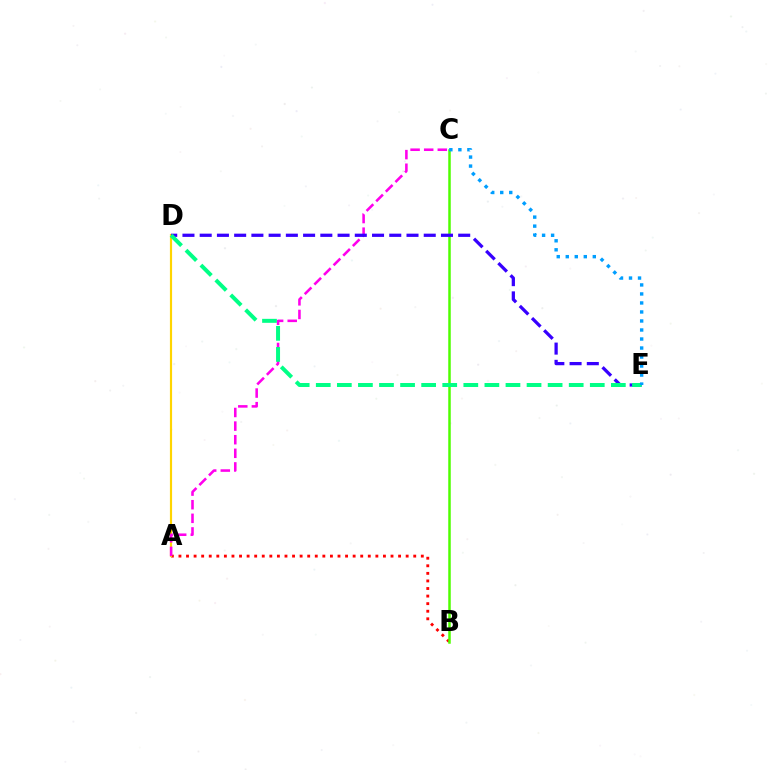{('A', 'B'): [{'color': '#ff0000', 'line_style': 'dotted', 'thickness': 2.06}], ('A', 'D'): [{'color': '#ffd500', 'line_style': 'solid', 'thickness': 1.56}], ('B', 'C'): [{'color': '#4fff00', 'line_style': 'solid', 'thickness': 1.8}], ('A', 'C'): [{'color': '#ff00ed', 'line_style': 'dashed', 'thickness': 1.85}], ('D', 'E'): [{'color': '#3700ff', 'line_style': 'dashed', 'thickness': 2.34}, {'color': '#00ff86', 'line_style': 'dashed', 'thickness': 2.86}], ('C', 'E'): [{'color': '#009eff', 'line_style': 'dotted', 'thickness': 2.45}]}